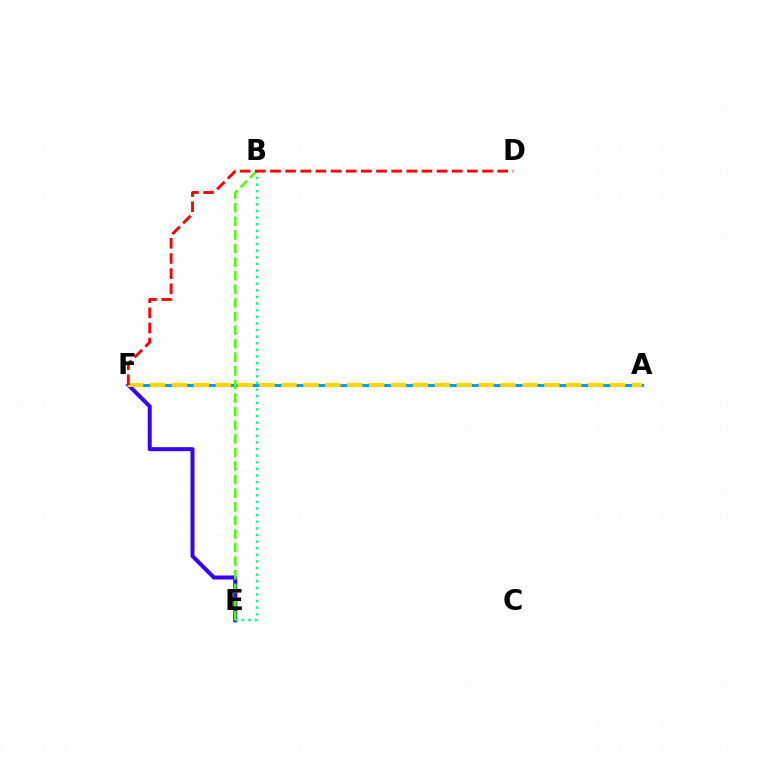{('A', 'F'): [{'color': '#ff00ed', 'line_style': 'dotted', 'thickness': 2.06}, {'color': '#009eff', 'line_style': 'solid', 'thickness': 2.21}, {'color': '#ffd500', 'line_style': 'dashed', 'thickness': 2.98}], ('E', 'F'): [{'color': '#3700ff', 'line_style': 'solid', 'thickness': 2.88}], ('B', 'E'): [{'color': '#4fff00', 'line_style': 'dashed', 'thickness': 1.85}, {'color': '#00ff86', 'line_style': 'dotted', 'thickness': 1.8}], ('D', 'F'): [{'color': '#ff0000', 'line_style': 'dashed', 'thickness': 2.06}]}